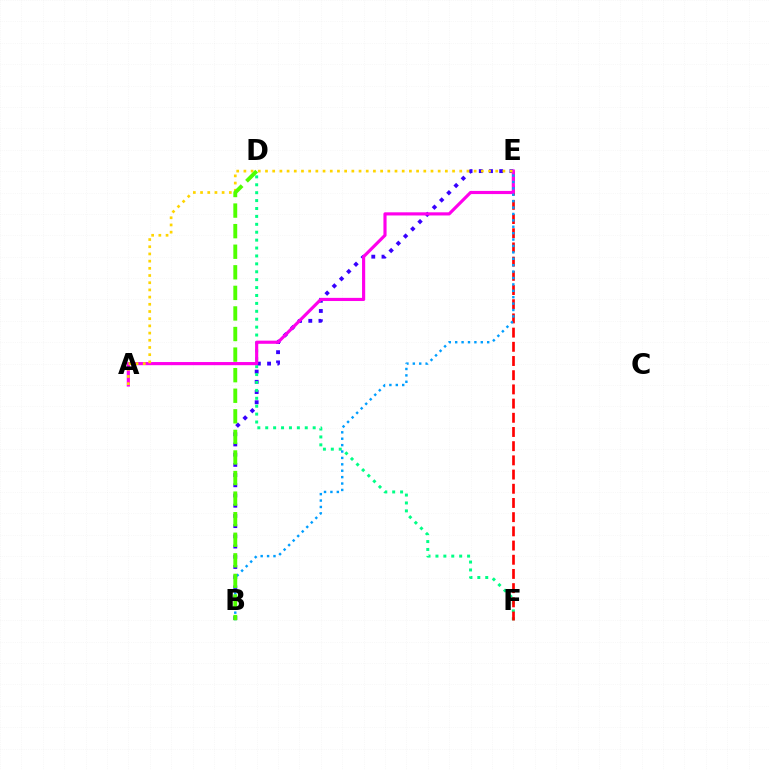{('B', 'E'): [{'color': '#3700ff', 'line_style': 'dotted', 'thickness': 2.77}, {'color': '#009eff', 'line_style': 'dotted', 'thickness': 1.74}], ('D', 'F'): [{'color': '#00ff86', 'line_style': 'dotted', 'thickness': 2.15}], ('E', 'F'): [{'color': '#ff0000', 'line_style': 'dashed', 'thickness': 1.93}], ('A', 'E'): [{'color': '#ff00ed', 'line_style': 'solid', 'thickness': 2.27}, {'color': '#ffd500', 'line_style': 'dotted', 'thickness': 1.95}], ('B', 'D'): [{'color': '#4fff00', 'line_style': 'dashed', 'thickness': 2.79}]}